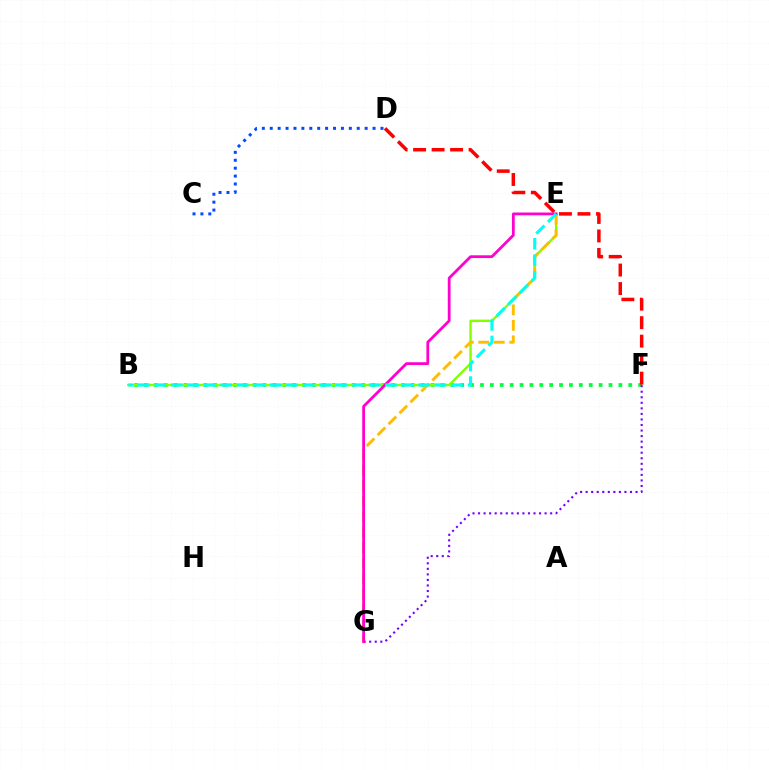{('B', 'F'): [{'color': '#00ff39', 'line_style': 'dotted', 'thickness': 2.69}], ('B', 'E'): [{'color': '#84ff00', 'line_style': 'solid', 'thickness': 1.73}, {'color': '#00fff6', 'line_style': 'dashed', 'thickness': 2.24}], ('D', 'F'): [{'color': '#ff0000', 'line_style': 'dashed', 'thickness': 2.51}], ('E', 'G'): [{'color': '#ffbd00', 'line_style': 'dashed', 'thickness': 2.1}, {'color': '#ff00cf', 'line_style': 'solid', 'thickness': 1.99}], ('F', 'G'): [{'color': '#7200ff', 'line_style': 'dotted', 'thickness': 1.51}], ('C', 'D'): [{'color': '#004bff', 'line_style': 'dotted', 'thickness': 2.15}]}